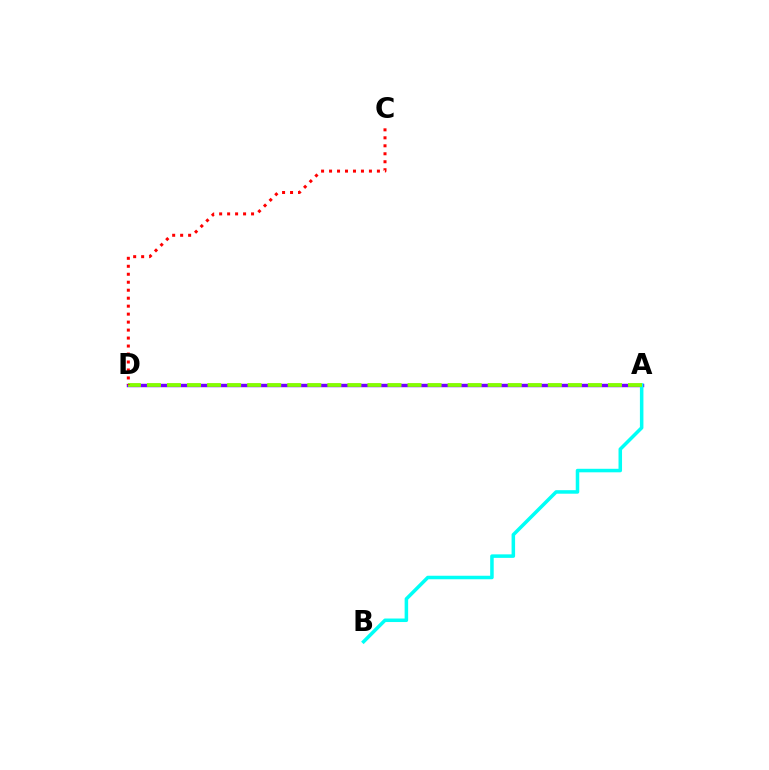{('A', 'D'): [{'color': '#7200ff', 'line_style': 'solid', 'thickness': 2.47}, {'color': '#84ff00', 'line_style': 'dashed', 'thickness': 2.72}], ('A', 'B'): [{'color': '#00fff6', 'line_style': 'solid', 'thickness': 2.54}], ('C', 'D'): [{'color': '#ff0000', 'line_style': 'dotted', 'thickness': 2.17}]}